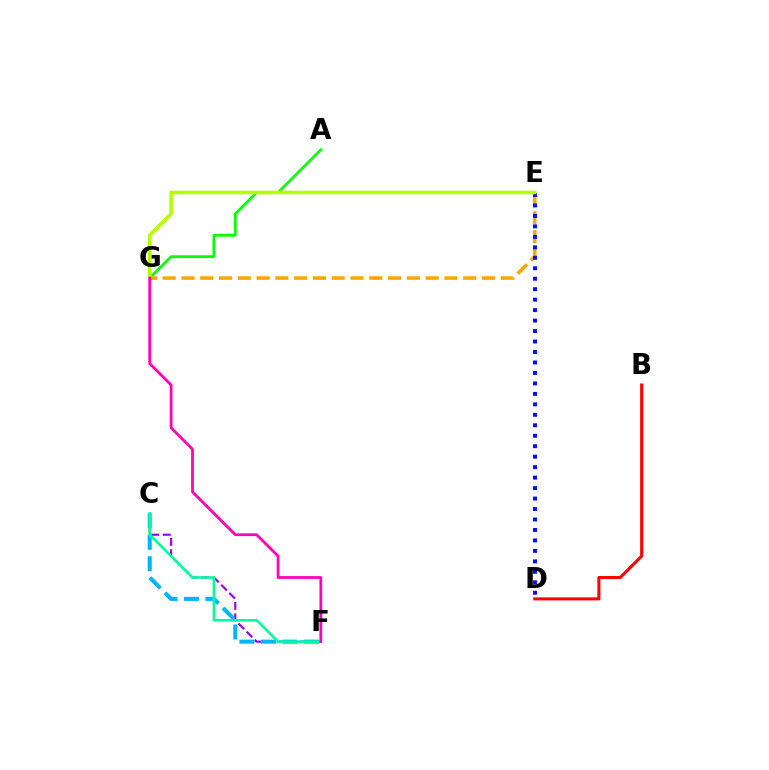{('A', 'G'): [{'color': '#08ff00', 'line_style': 'solid', 'thickness': 1.99}], ('C', 'F'): [{'color': '#9b00ff', 'line_style': 'dashed', 'thickness': 1.56}, {'color': '#00b5ff', 'line_style': 'dashed', 'thickness': 2.91}, {'color': '#00ff9d', 'line_style': 'solid', 'thickness': 1.85}], ('B', 'D'): [{'color': '#ff0000', 'line_style': 'solid', 'thickness': 2.19}], ('E', 'G'): [{'color': '#ffa500', 'line_style': 'dashed', 'thickness': 2.55}, {'color': '#b3ff00', 'line_style': 'solid', 'thickness': 2.58}], ('D', 'E'): [{'color': '#0010ff', 'line_style': 'dotted', 'thickness': 2.84}], ('F', 'G'): [{'color': '#ff00bd', 'line_style': 'solid', 'thickness': 2.0}]}